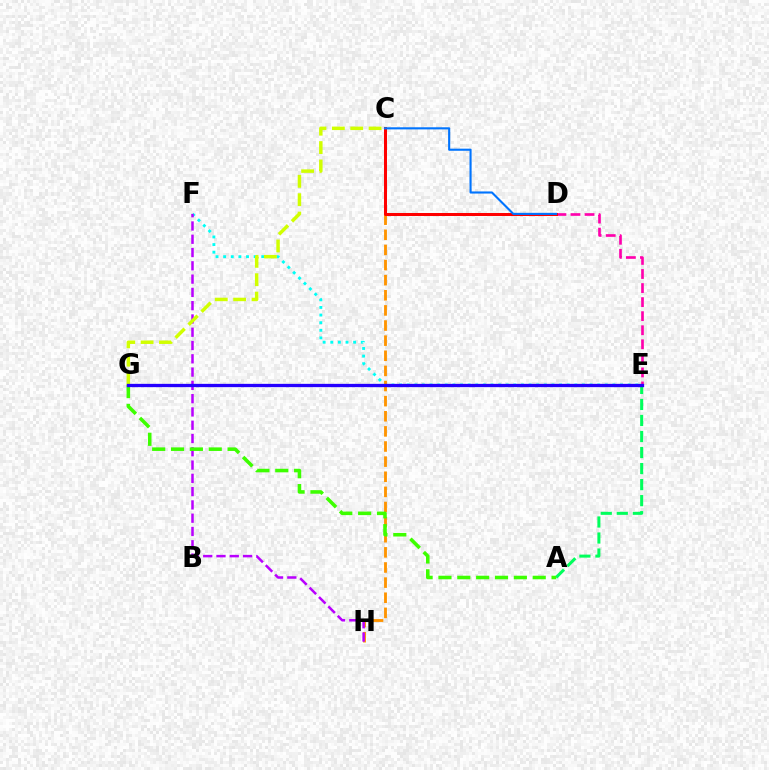{('E', 'F'): [{'color': '#00fff6', 'line_style': 'dotted', 'thickness': 2.07}], ('C', 'H'): [{'color': '#ff9400', 'line_style': 'dashed', 'thickness': 2.05}], ('A', 'E'): [{'color': '#00ff5c', 'line_style': 'dashed', 'thickness': 2.18}], ('D', 'E'): [{'color': '#ff00ac', 'line_style': 'dashed', 'thickness': 1.91}], ('C', 'D'): [{'color': '#ff0000', 'line_style': 'solid', 'thickness': 2.17}, {'color': '#0074ff', 'line_style': 'solid', 'thickness': 1.52}], ('F', 'H'): [{'color': '#b900ff', 'line_style': 'dashed', 'thickness': 1.8}], ('C', 'G'): [{'color': '#d1ff00', 'line_style': 'dashed', 'thickness': 2.5}], ('A', 'G'): [{'color': '#3dff00', 'line_style': 'dashed', 'thickness': 2.56}], ('E', 'G'): [{'color': '#2500ff', 'line_style': 'solid', 'thickness': 2.37}]}